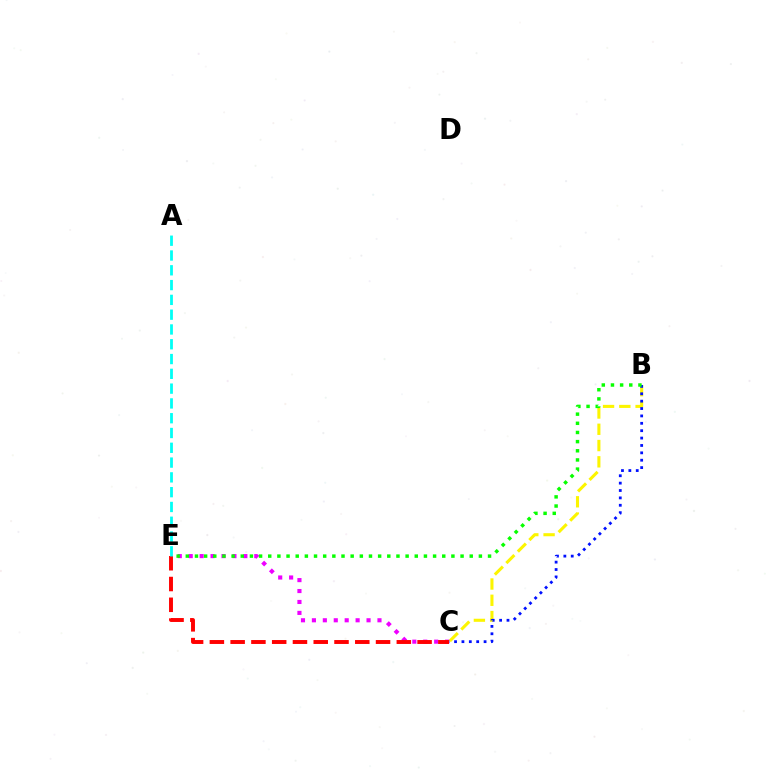{('B', 'C'): [{'color': '#fcf500', 'line_style': 'dashed', 'thickness': 2.21}, {'color': '#0010ff', 'line_style': 'dotted', 'thickness': 2.01}], ('C', 'E'): [{'color': '#ee00ff', 'line_style': 'dotted', 'thickness': 2.97}, {'color': '#ff0000', 'line_style': 'dashed', 'thickness': 2.82}], ('B', 'E'): [{'color': '#08ff00', 'line_style': 'dotted', 'thickness': 2.49}], ('A', 'E'): [{'color': '#00fff6', 'line_style': 'dashed', 'thickness': 2.01}]}